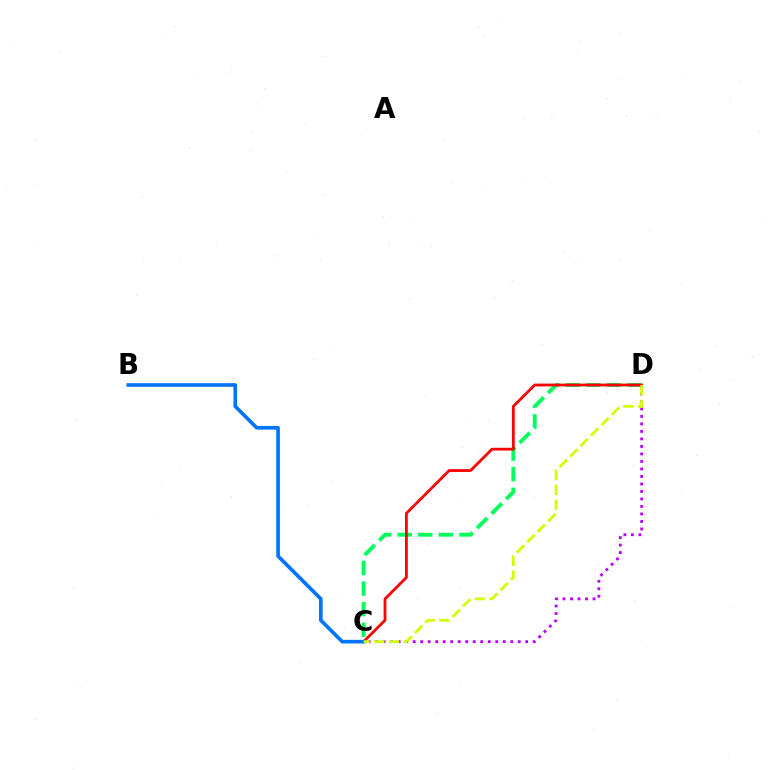{('C', 'D'): [{'color': '#00ff5c', 'line_style': 'dashed', 'thickness': 2.8}, {'color': '#b900ff', 'line_style': 'dotted', 'thickness': 2.04}, {'color': '#ff0000', 'line_style': 'solid', 'thickness': 2.0}, {'color': '#d1ff00', 'line_style': 'dashed', 'thickness': 2.01}], ('B', 'C'): [{'color': '#0074ff', 'line_style': 'solid', 'thickness': 2.63}]}